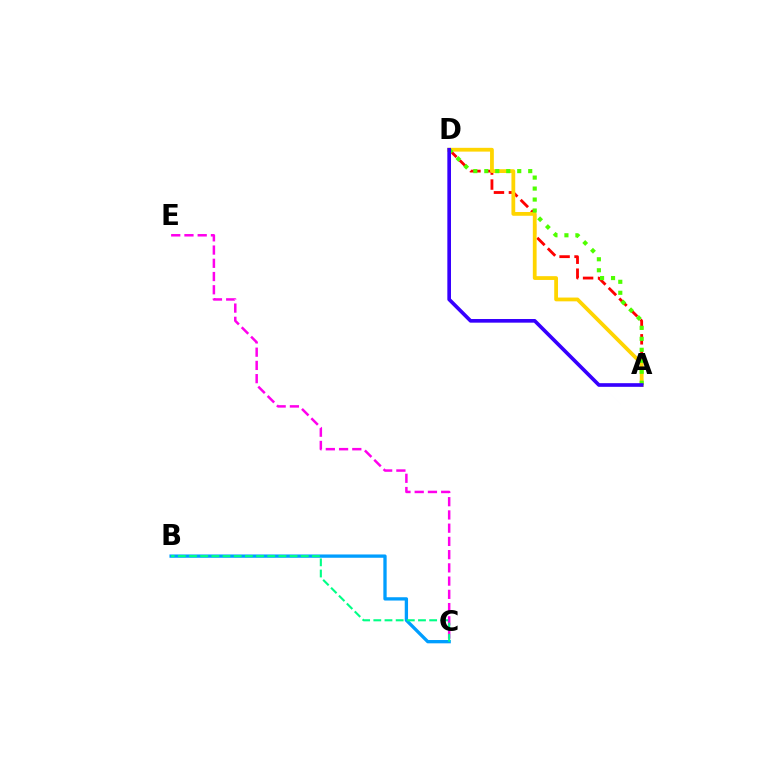{('C', 'E'): [{'color': '#ff00ed', 'line_style': 'dashed', 'thickness': 1.8}], ('B', 'C'): [{'color': '#009eff', 'line_style': 'solid', 'thickness': 2.38}, {'color': '#00ff86', 'line_style': 'dashed', 'thickness': 1.52}], ('A', 'D'): [{'color': '#ff0000', 'line_style': 'dashed', 'thickness': 2.03}, {'color': '#ffd500', 'line_style': 'solid', 'thickness': 2.73}, {'color': '#4fff00', 'line_style': 'dotted', 'thickness': 2.98}, {'color': '#3700ff', 'line_style': 'solid', 'thickness': 2.63}]}